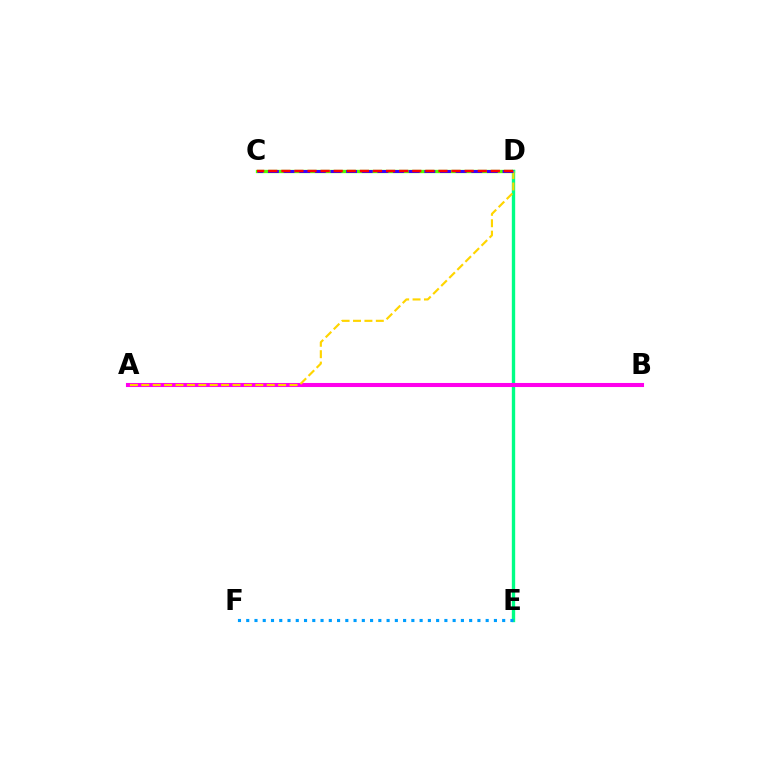{('C', 'D'): [{'color': '#4fff00', 'line_style': 'solid', 'thickness': 2.38}, {'color': '#3700ff', 'line_style': 'dashed', 'thickness': 2.13}, {'color': '#ff0000', 'line_style': 'dashed', 'thickness': 1.78}], ('D', 'E'): [{'color': '#00ff86', 'line_style': 'solid', 'thickness': 2.42}], ('A', 'B'): [{'color': '#ff00ed', 'line_style': 'solid', 'thickness': 2.93}], ('A', 'D'): [{'color': '#ffd500', 'line_style': 'dashed', 'thickness': 1.55}], ('E', 'F'): [{'color': '#009eff', 'line_style': 'dotted', 'thickness': 2.24}]}